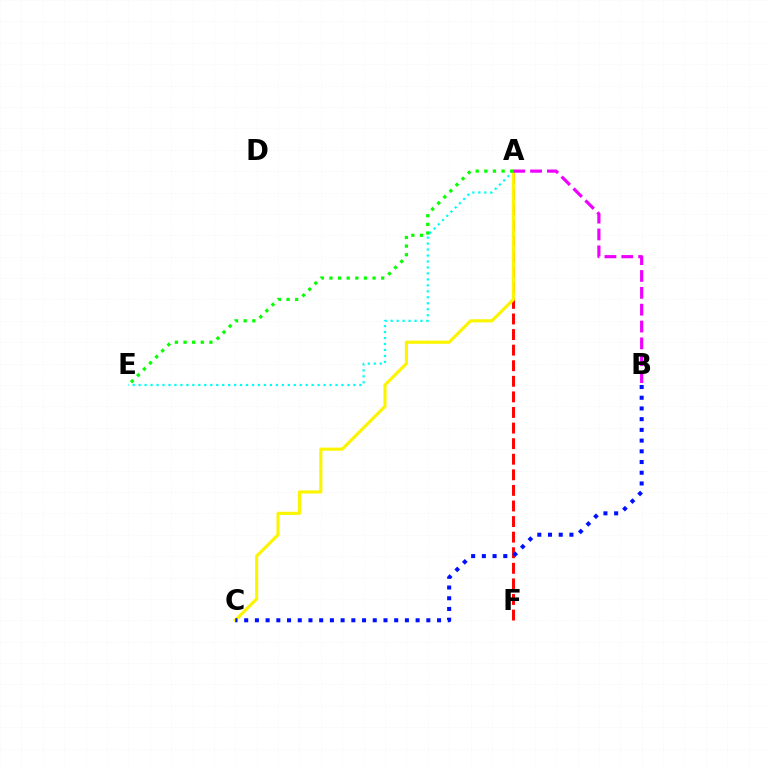{('A', 'E'): [{'color': '#00fff6', 'line_style': 'dotted', 'thickness': 1.62}, {'color': '#08ff00', 'line_style': 'dotted', 'thickness': 2.34}], ('A', 'F'): [{'color': '#ff0000', 'line_style': 'dashed', 'thickness': 2.12}], ('A', 'C'): [{'color': '#fcf500', 'line_style': 'solid', 'thickness': 2.26}], ('B', 'C'): [{'color': '#0010ff', 'line_style': 'dotted', 'thickness': 2.91}], ('A', 'B'): [{'color': '#ee00ff', 'line_style': 'dashed', 'thickness': 2.29}]}